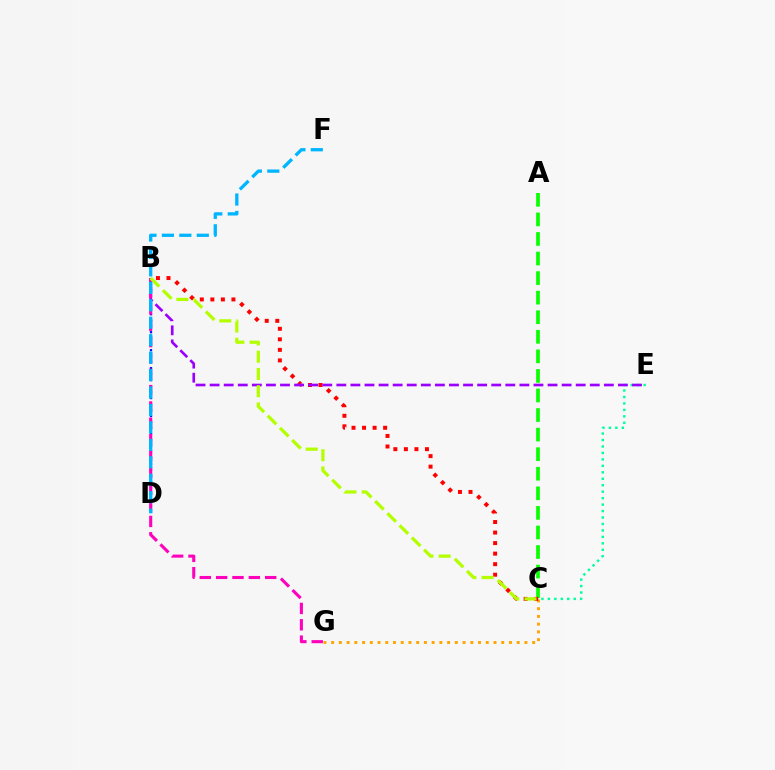{('C', 'G'): [{'color': '#ffa500', 'line_style': 'dotted', 'thickness': 2.1}], ('B', 'D'): [{'color': '#0010ff', 'line_style': 'dotted', 'thickness': 1.63}], ('C', 'E'): [{'color': '#00ff9d', 'line_style': 'dotted', 'thickness': 1.75}], ('A', 'C'): [{'color': '#08ff00', 'line_style': 'dashed', 'thickness': 2.66}], ('B', 'C'): [{'color': '#ff0000', 'line_style': 'dotted', 'thickness': 2.86}, {'color': '#b3ff00', 'line_style': 'dashed', 'thickness': 2.34}], ('B', 'E'): [{'color': '#9b00ff', 'line_style': 'dashed', 'thickness': 1.91}], ('B', 'G'): [{'color': '#ff00bd', 'line_style': 'dashed', 'thickness': 2.22}], ('D', 'F'): [{'color': '#00b5ff', 'line_style': 'dashed', 'thickness': 2.37}]}